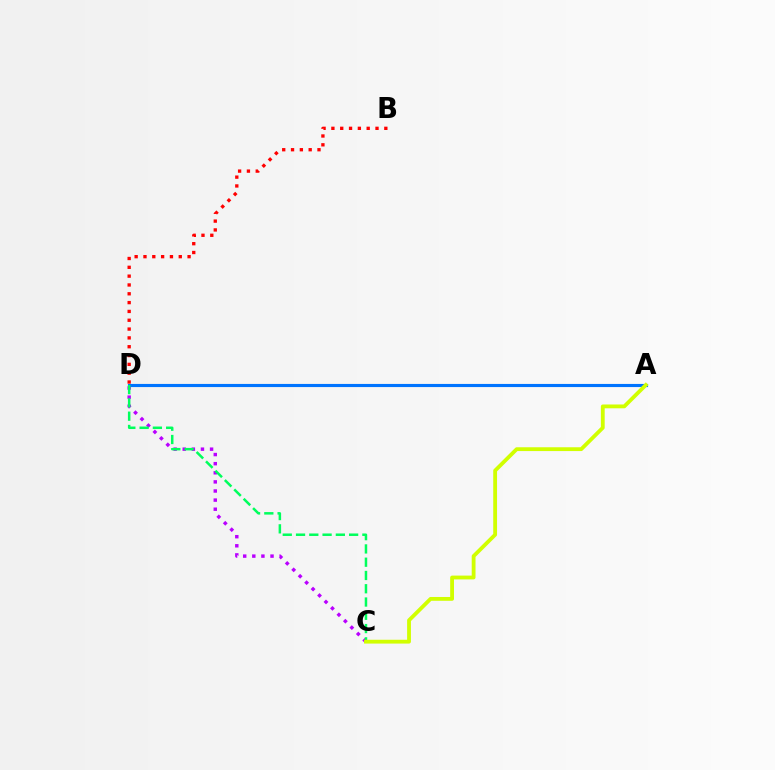{('C', 'D'): [{'color': '#b900ff', 'line_style': 'dotted', 'thickness': 2.47}, {'color': '#00ff5c', 'line_style': 'dashed', 'thickness': 1.8}], ('A', 'D'): [{'color': '#0074ff', 'line_style': 'solid', 'thickness': 2.26}], ('B', 'D'): [{'color': '#ff0000', 'line_style': 'dotted', 'thickness': 2.4}], ('A', 'C'): [{'color': '#d1ff00', 'line_style': 'solid', 'thickness': 2.75}]}